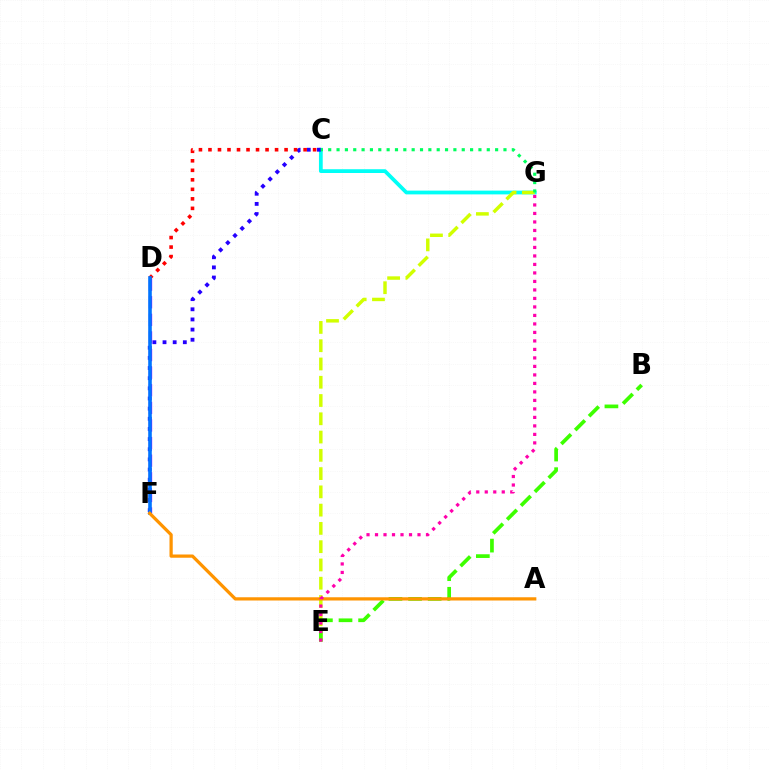{('C', 'G'): [{'color': '#00fff6', 'line_style': 'solid', 'thickness': 2.71}, {'color': '#00ff5c', 'line_style': 'dotted', 'thickness': 2.27}], ('C', 'F'): [{'color': '#2500ff', 'line_style': 'dotted', 'thickness': 2.76}], ('E', 'G'): [{'color': '#d1ff00', 'line_style': 'dashed', 'thickness': 2.48}, {'color': '#ff00ac', 'line_style': 'dotted', 'thickness': 2.31}], ('D', 'F'): [{'color': '#b900ff', 'line_style': 'dashed', 'thickness': 2.39}, {'color': '#0074ff', 'line_style': 'solid', 'thickness': 2.59}], ('B', 'E'): [{'color': '#3dff00', 'line_style': 'dashed', 'thickness': 2.66}], ('C', 'D'): [{'color': '#ff0000', 'line_style': 'dotted', 'thickness': 2.58}], ('A', 'F'): [{'color': '#ff9400', 'line_style': 'solid', 'thickness': 2.33}]}